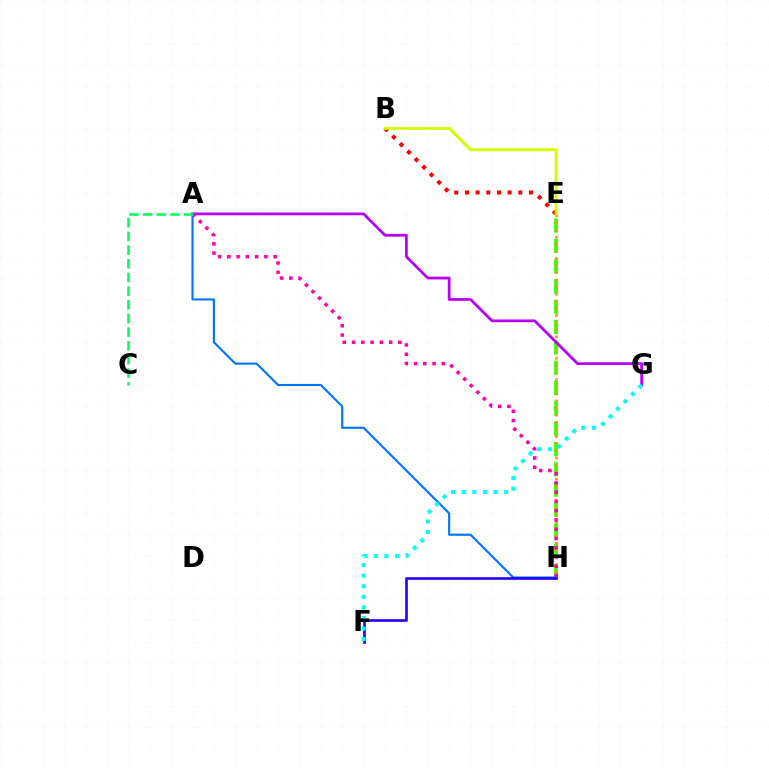{('E', 'H'): [{'color': '#3dff00', 'line_style': 'dashed', 'thickness': 2.76}, {'color': '#ff9400', 'line_style': 'dotted', 'thickness': 1.93}], ('A', 'H'): [{'color': '#0074ff', 'line_style': 'solid', 'thickness': 1.53}, {'color': '#ff00ac', 'line_style': 'dotted', 'thickness': 2.52}], ('B', 'E'): [{'color': '#ff0000', 'line_style': 'dotted', 'thickness': 2.9}, {'color': '#d1ff00', 'line_style': 'solid', 'thickness': 2.1}], ('A', 'G'): [{'color': '#b900ff', 'line_style': 'solid', 'thickness': 1.99}], ('A', 'C'): [{'color': '#00ff5c', 'line_style': 'dashed', 'thickness': 1.86}], ('F', 'H'): [{'color': '#2500ff', 'line_style': 'solid', 'thickness': 1.92}], ('F', 'G'): [{'color': '#00fff6', 'line_style': 'dotted', 'thickness': 2.88}]}